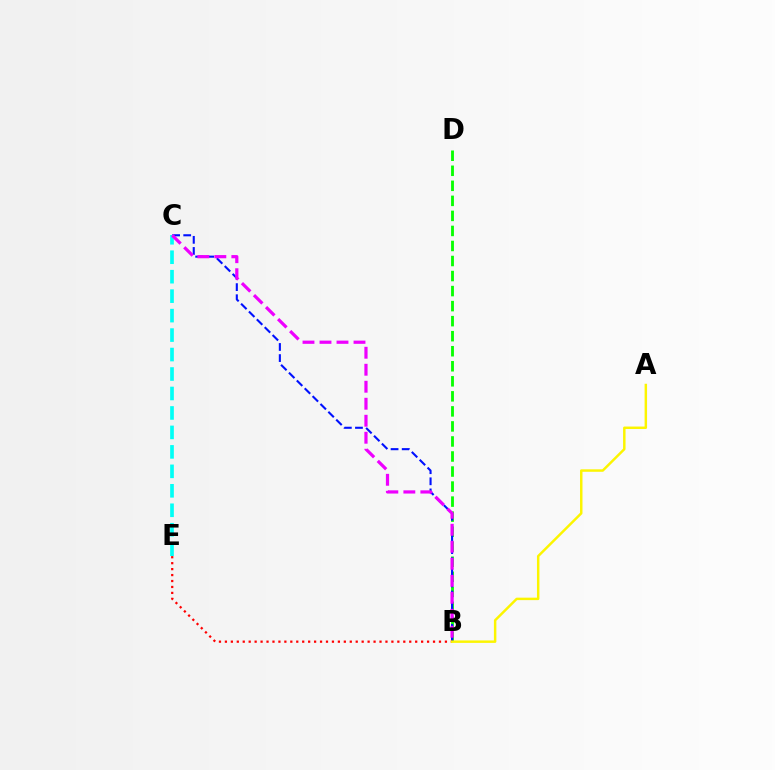{('B', 'D'): [{'color': '#08ff00', 'line_style': 'dashed', 'thickness': 2.04}], ('B', 'C'): [{'color': '#0010ff', 'line_style': 'dashed', 'thickness': 1.51}, {'color': '#ee00ff', 'line_style': 'dashed', 'thickness': 2.31}], ('C', 'E'): [{'color': '#00fff6', 'line_style': 'dashed', 'thickness': 2.64}], ('B', 'E'): [{'color': '#ff0000', 'line_style': 'dotted', 'thickness': 1.62}], ('A', 'B'): [{'color': '#fcf500', 'line_style': 'solid', 'thickness': 1.78}]}